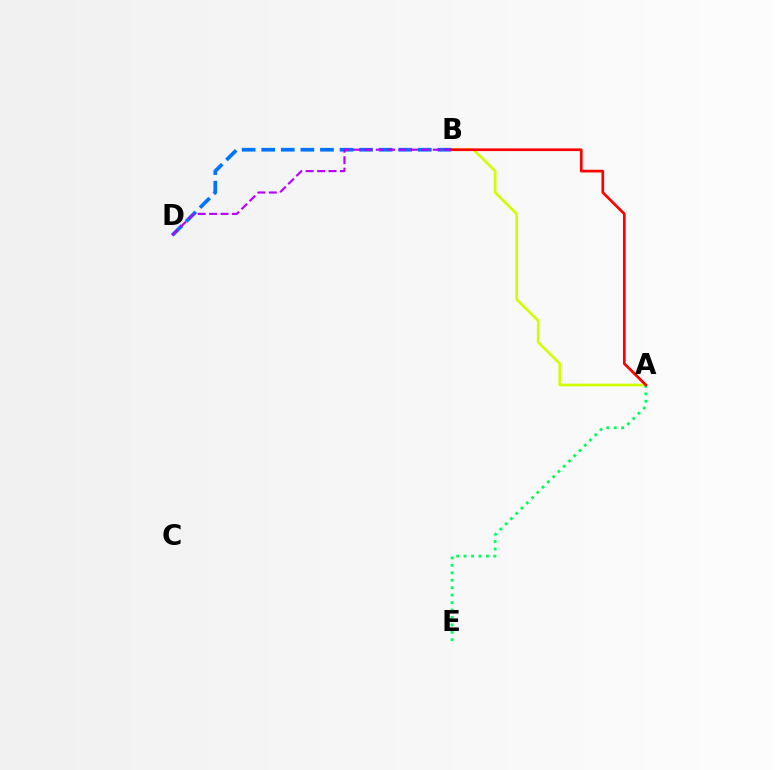{('A', 'B'): [{'color': '#d1ff00', 'line_style': 'solid', 'thickness': 1.91}, {'color': '#ff0000', 'line_style': 'solid', 'thickness': 1.94}], ('B', 'D'): [{'color': '#0074ff', 'line_style': 'dashed', 'thickness': 2.66}, {'color': '#b900ff', 'line_style': 'dashed', 'thickness': 1.55}], ('A', 'E'): [{'color': '#00ff5c', 'line_style': 'dotted', 'thickness': 2.02}]}